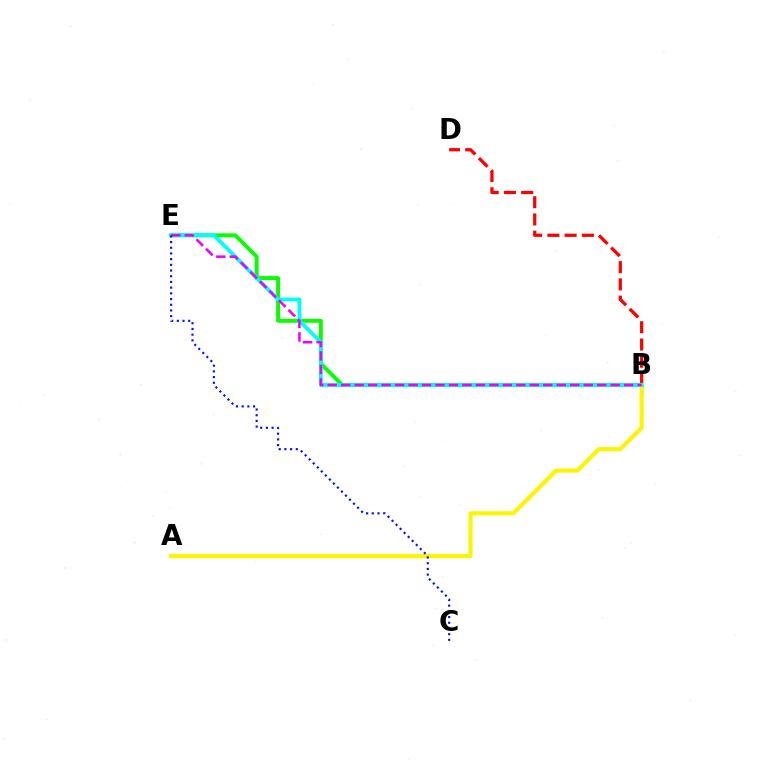{('B', 'E'): [{'color': '#08ff00', 'line_style': 'solid', 'thickness': 2.82}, {'color': '#00fff6', 'line_style': 'solid', 'thickness': 2.74}, {'color': '#ee00ff', 'line_style': 'dashed', 'thickness': 1.83}], ('B', 'D'): [{'color': '#ff0000', 'line_style': 'dashed', 'thickness': 2.34}], ('A', 'B'): [{'color': '#fcf500', 'line_style': 'solid', 'thickness': 2.98}], ('C', 'E'): [{'color': '#0010ff', 'line_style': 'dotted', 'thickness': 1.55}]}